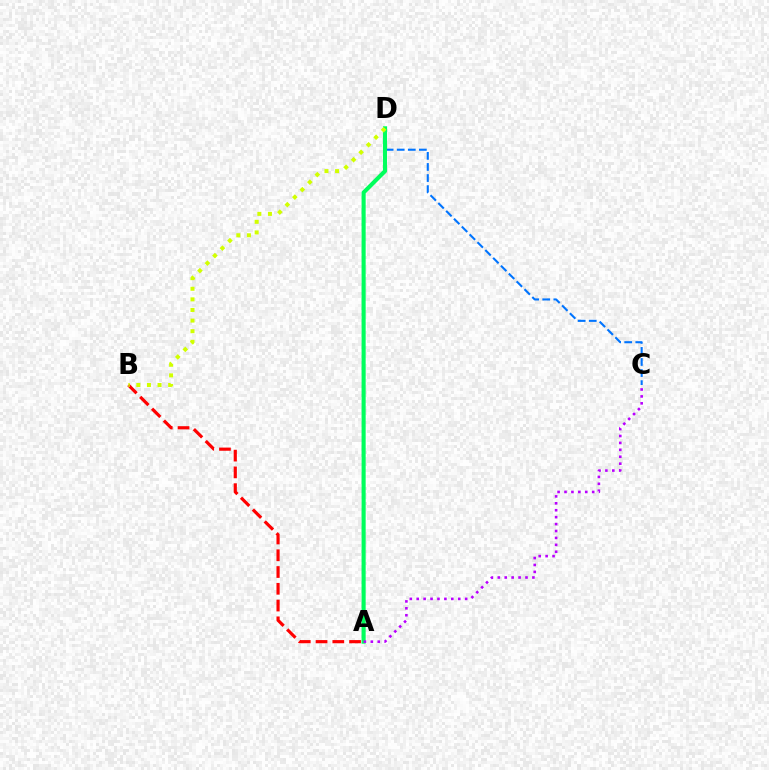{('A', 'B'): [{'color': '#ff0000', 'line_style': 'dashed', 'thickness': 2.28}], ('C', 'D'): [{'color': '#0074ff', 'line_style': 'dashed', 'thickness': 1.5}], ('A', 'D'): [{'color': '#00ff5c', 'line_style': 'solid', 'thickness': 2.95}], ('A', 'C'): [{'color': '#b900ff', 'line_style': 'dotted', 'thickness': 1.88}], ('B', 'D'): [{'color': '#d1ff00', 'line_style': 'dotted', 'thickness': 2.88}]}